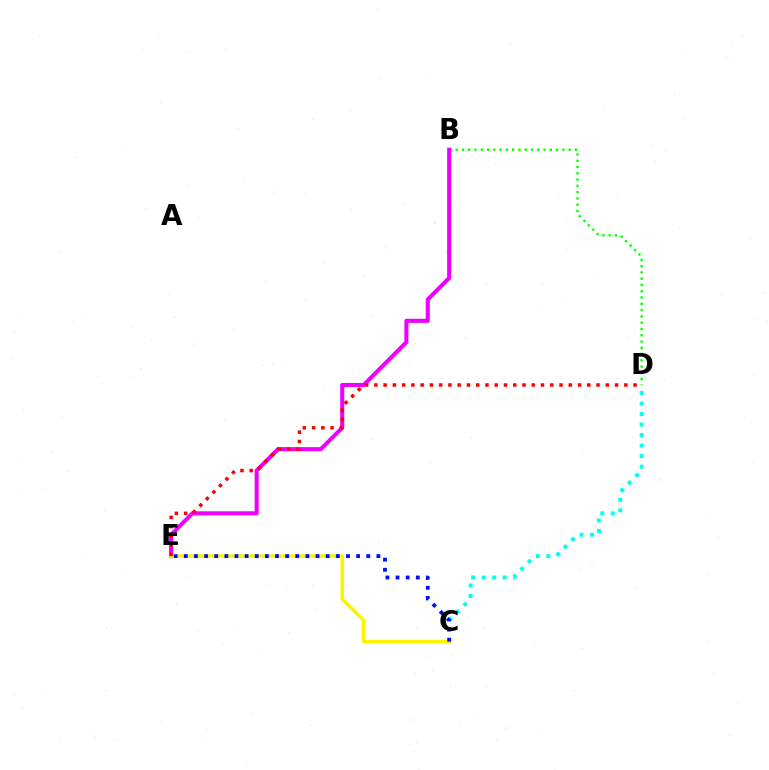{('B', 'D'): [{'color': '#08ff00', 'line_style': 'dotted', 'thickness': 1.71}], ('B', 'E'): [{'color': '#ee00ff', 'line_style': 'solid', 'thickness': 2.93}], ('C', 'D'): [{'color': '#00fff6', 'line_style': 'dotted', 'thickness': 2.86}], ('C', 'E'): [{'color': '#fcf500', 'line_style': 'solid', 'thickness': 2.57}, {'color': '#0010ff', 'line_style': 'dotted', 'thickness': 2.75}], ('D', 'E'): [{'color': '#ff0000', 'line_style': 'dotted', 'thickness': 2.52}]}